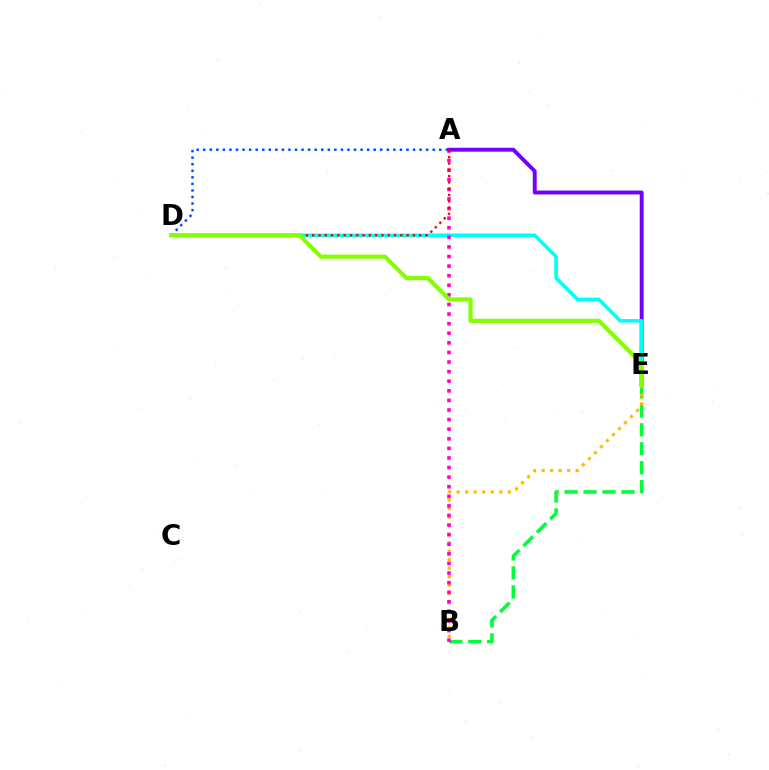{('B', 'E'): [{'color': '#00ff39', 'line_style': 'dashed', 'thickness': 2.57}, {'color': '#ffbd00', 'line_style': 'dotted', 'thickness': 2.32}], ('A', 'D'): [{'color': '#004bff', 'line_style': 'dotted', 'thickness': 1.78}, {'color': '#ff0000', 'line_style': 'dotted', 'thickness': 1.71}], ('A', 'E'): [{'color': '#7200ff', 'line_style': 'solid', 'thickness': 2.8}], ('D', 'E'): [{'color': '#00fff6', 'line_style': 'solid', 'thickness': 2.57}, {'color': '#84ff00', 'line_style': 'solid', 'thickness': 2.99}], ('A', 'B'): [{'color': '#ff00cf', 'line_style': 'dotted', 'thickness': 2.61}]}